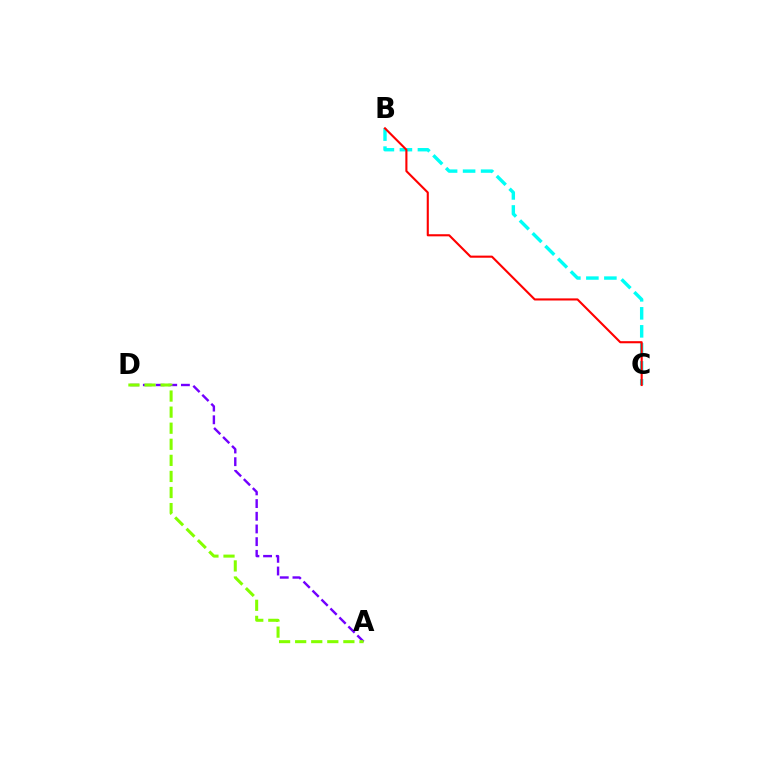{('A', 'D'): [{'color': '#7200ff', 'line_style': 'dashed', 'thickness': 1.72}, {'color': '#84ff00', 'line_style': 'dashed', 'thickness': 2.18}], ('B', 'C'): [{'color': '#00fff6', 'line_style': 'dashed', 'thickness': 2.45}, {'color': '#ff0000', 'line_style': 'solid', 'thickness': 1.52}]}